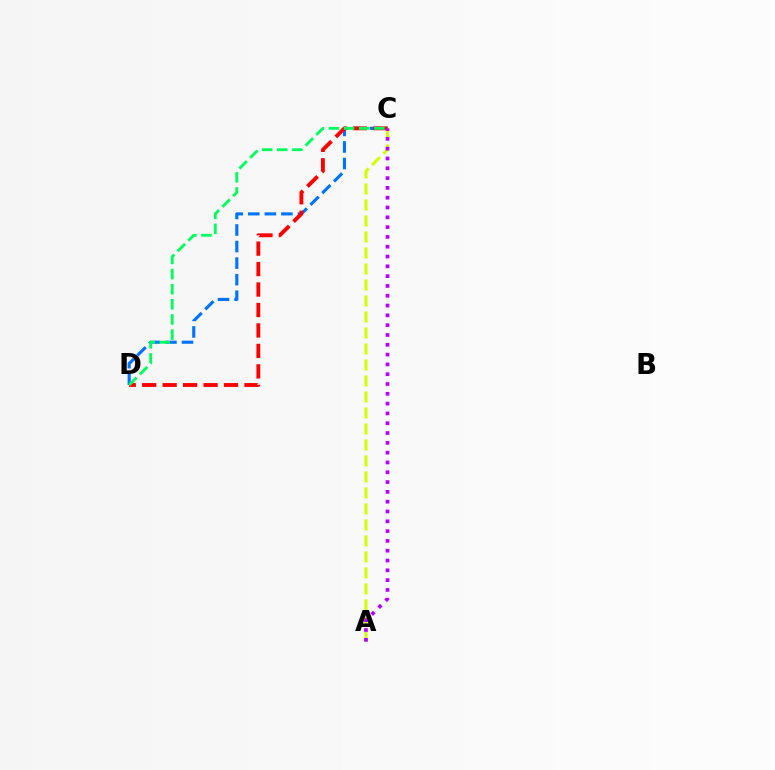{('C', 'D'): [{'color': '#0074ff', 'line_style': 'dashed', 'thickness': 2.25}, {'color': '#ff0000', 'line_style': 'dashed', 'thickness': 2.78}, {'color': '#00ff5c', 'line_style': 'dashed', 'thickness': 2.06}], ('A', 'C'): [{'color': '#d1ff00', 'line_style': 'dashed', 'thickness': 2.17}, {'color': '#b900ff', 'line_style': 'dotted', 'thickness': 2.66}]}